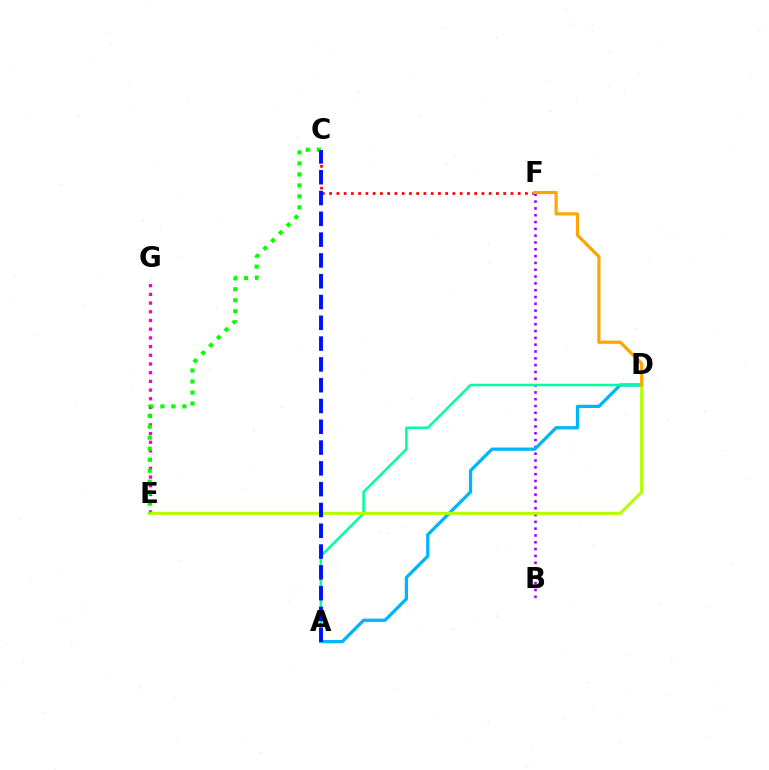{('C', 'F'): [{'color': '#ff0000', 'line_style': 'dotted', 'thickness': 1.97}], ('E', 'G'): [{'color': '#ff00bd', 'line_style': 'dotted', 'thickness': 2.36}], ('B', 'F'): [{'color': '#9b00ff', 'line_style': 'dotted', 'thickness': 1.85}], ('A', 'D'): [{'color': '#00b5ff', 'line_style': 'solid', 'thickness': 2.35}, {'color': '#00ff9d', 'line_style': 'solid', 'thickness': 1.83}], ('D', 'E'): [{'color': '#b3ff00', 'line_style': 'solid', 'thickness': 2.21}], ('D', 'F'): [{'color': '#ffa500', 'line_style': 'solid', 'thickness': 2.28}], ('C', 'E'): [{'color': '#08ff00', 'line_style': 'dotted', 'thickness': 2.99}], ('A', 'C'): [{'color': '#0010ff', 'line_style': 'dashed', 'thickness': 2.83}]}